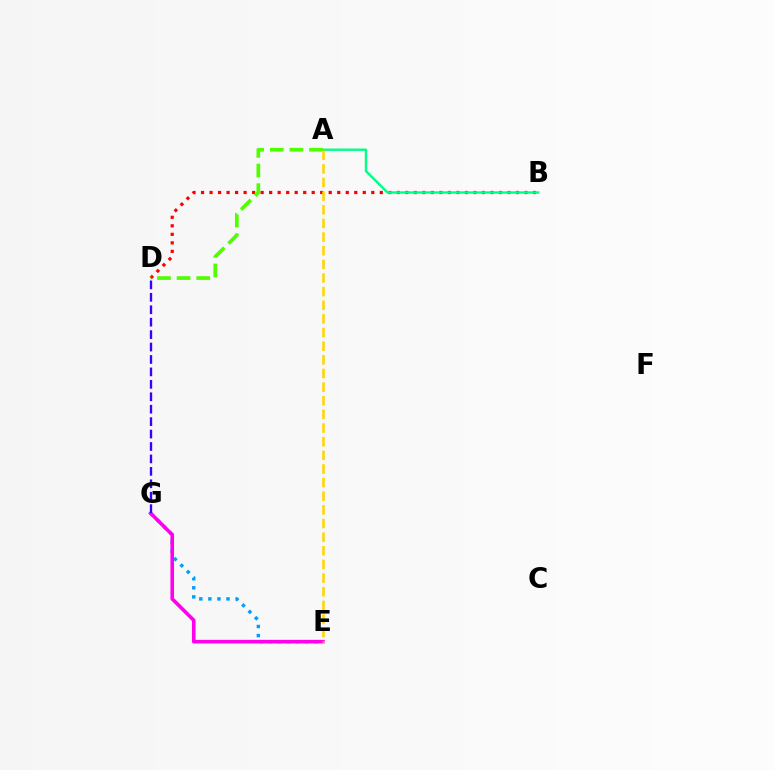{('B', 'D'): [{'color': '#ff0000', 'line_style': 'dotted', 'thickness': 2.31}], ('E', 'G'): [{'color': '#009eff', 'line_style': 'dotted', 'thickness': 2.46}, {'color': '#ff00ed', 'line_style': 'solid', 'thickness': 2.6}], ('A', 'B'): [{'color': '#00ff86', 'line_style': 'solid', 'thickness': 1.71}], ('D', 'G'): [{'color': '#3700ff', 'line_style': 'dashed', 'thickness': 1.69}], ('A', 'D'): [{'color': '#4fff00', 'line_style': 'dashed', 'thickness': 2.67}], ('A', 'E'): [{'color': '#ffd500', 'line_style': 'dashed', 'thickness': 1.85}]}